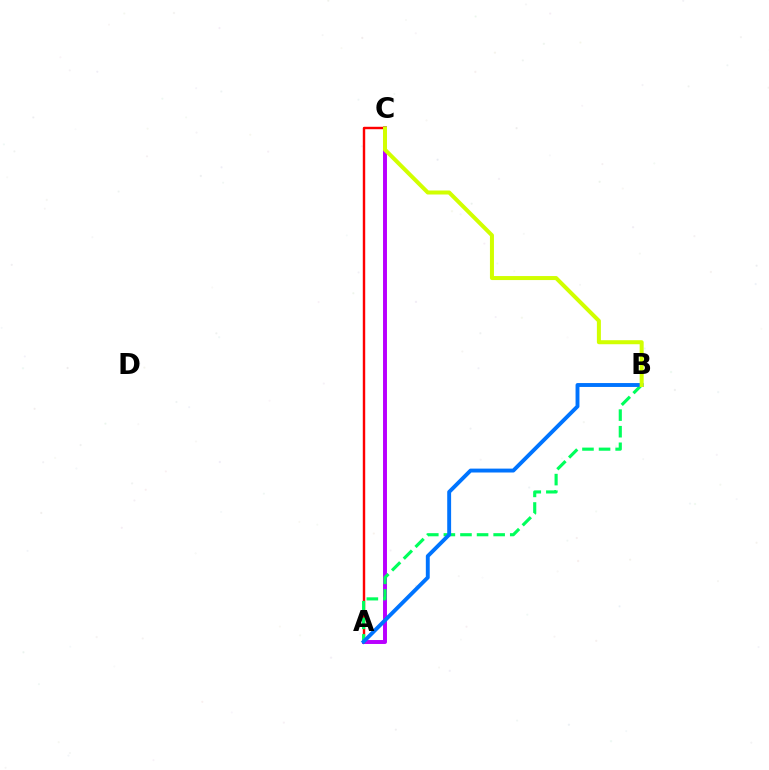{('A', 'C'): [{'color': '#b900ff', 'line_style': 'solid', 'thickness': 2.84}, {'color': '#ff0000', 'line_style': 'solid', 'thickness': 1.74}], ('A', 'B'): [{'color': '#00ff5c', 'line_style': 'dashed', 'thickness': 2.25}, {'color': '#0074ff', 'line_style': 'solid', 'thickness': 2.8}], ('B', 'C'): [{'color': '#d1ff00', 'line_style': 'solid', 'thickness': 2.89}]}